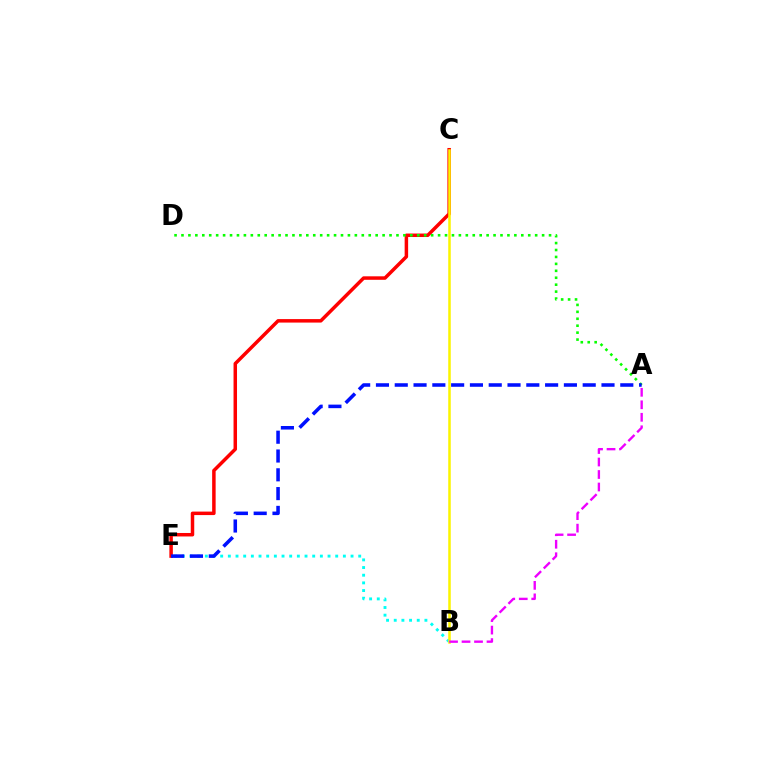{('B', 'E'): [{'color': '#00fff6', 'line_style': 'dotted', 'thickness': 2.08}], ('C', 'E'): [{'color': '#ff0000', 'line_style': 'solid', 'thickness': 2.51}], ('A', 'D'): [{'color': '#08ff00', 'line_style': 'dotted', 'thickness': 1.88}], ('B', 'C'): [{'color': '#fcf500', 'line_style': 'solid', 'thickness': 1.82}], ('A', 'E'): [{'color': '#0010ff', 'line_style': 'dashed', 'thickness': 2.55}], ('A', 'B'): [{'color': '#ee00ff', 'line_style': 'dashed', 'thickness': 1.7}]}